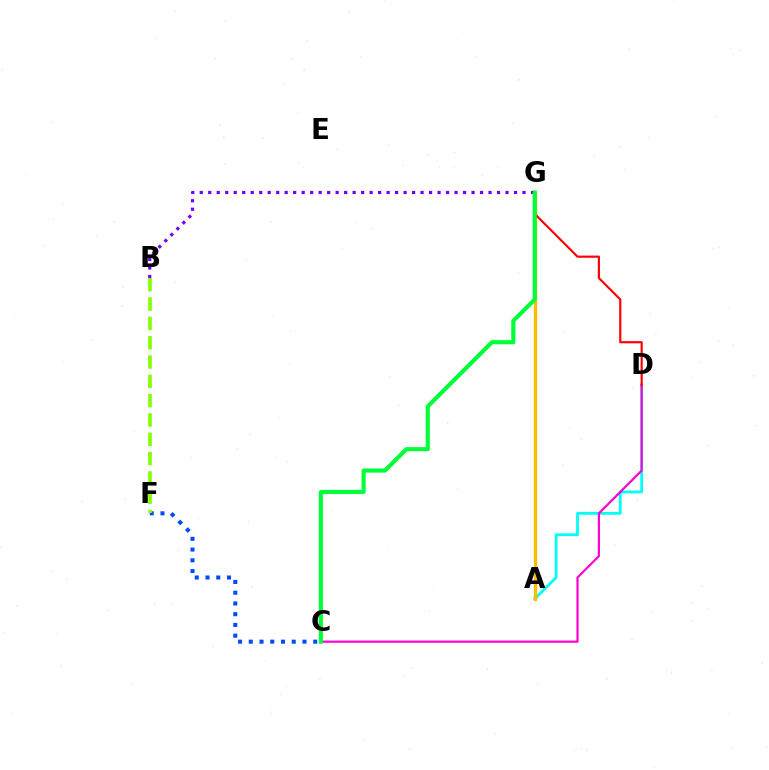{('A', 'D'): [{'color': '#00fff6', 'line_style': 'solid', 'thickness': 2.0}], ('C', 'F'): [{'color': '#004bff', 'line_style': 'dotted', 'thickness': 2.92}], ('C', 'D'): [{'color': '#ff00cf', 'line_style': 'solid', 'thickness': 1.58}], ('B', 'F'): [{'color': '#84ff00', 'line_style': 'dashed', 'thickness': 2.62}], ('A', 'G'): [{'color': '#ffbd00', 'line_style': 'solid', 'thickness': 2.41}], ('B', 'G'): [{'color': '#7200ff', 'line_style': 'dotted', 'thickness': 2.31}], ('D', 'G'): [{'color': '#ff0000', 'line_style': 'solid', 'thickness': 1.56}], ('C', 'G'): [{'color': '#00ff39', 'line_style': 'solid', 'thickness': 2.96}]}